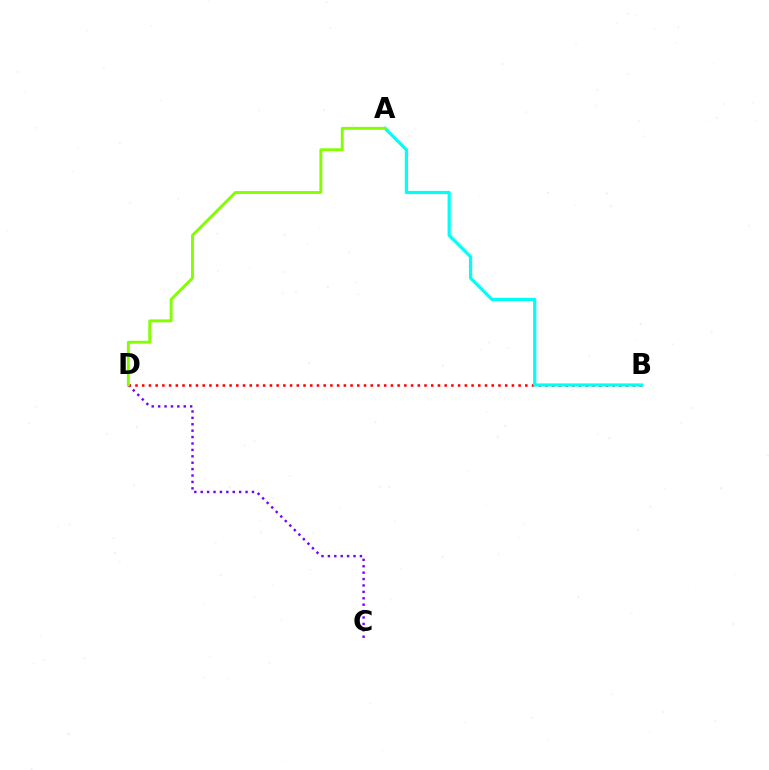{('C', 'D'): [{'color': '#7200ff', 'line_style': 'dotted', 'thickness': 1.74}], ('B', 'D'): [{'color': '#ff0000', 'line_style': 'dotted', 'thickness': 1.83}], ('A', 'B'): [{'color': '#00fff6', 'line_style': 'solid', 'thickness': 2.3}], ('A', 'D'): [{'color': '#84ff00', 'line_style': 'solid', 'thickness': 2.1}]}